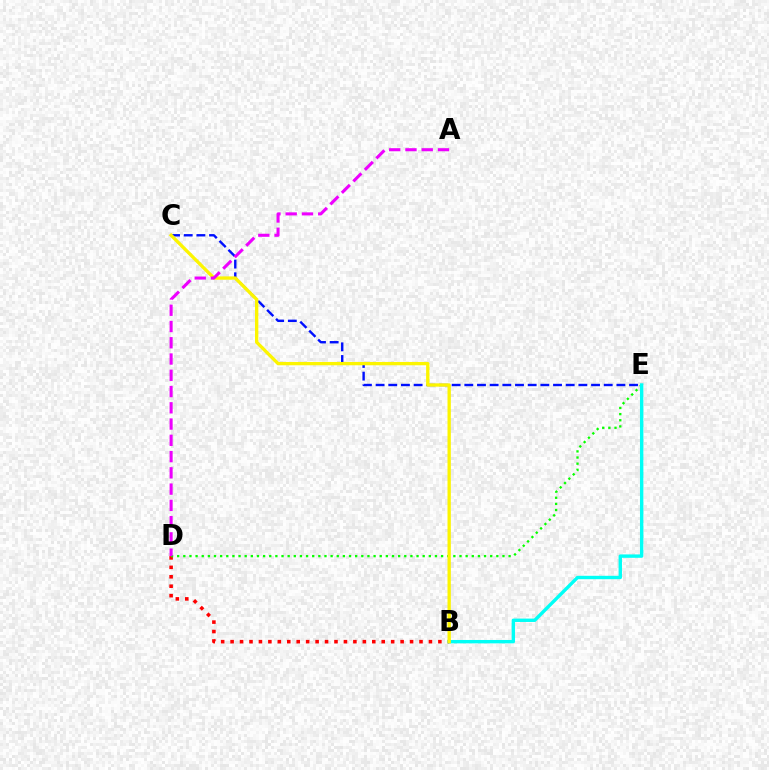{('C', 'E'): [{'color': '#0010ff', 'line_style': 'dashed', 'thickness': 1.72}], ('B', 'D'): [{'color': '#ff0000', 'line_style': 'dotted', 'thickness': 2.57}], ('D', 'E'): [{'color': '#08ff00', 'line_style': 'dotted', 'thickness': 1.67}], ('B', 'E'): [{'color': '#00fff6', 'line_style': 'solid', 'thickness': 2.44}], ('B', 'C'): [{'color': '#fcf500', 'line_style': 'solid', 'thickness': 2.39}], ('A', 'D'): [{'color': '#ee00ff', 'line_style': 'dashed', 'thickness': 2.21}]}